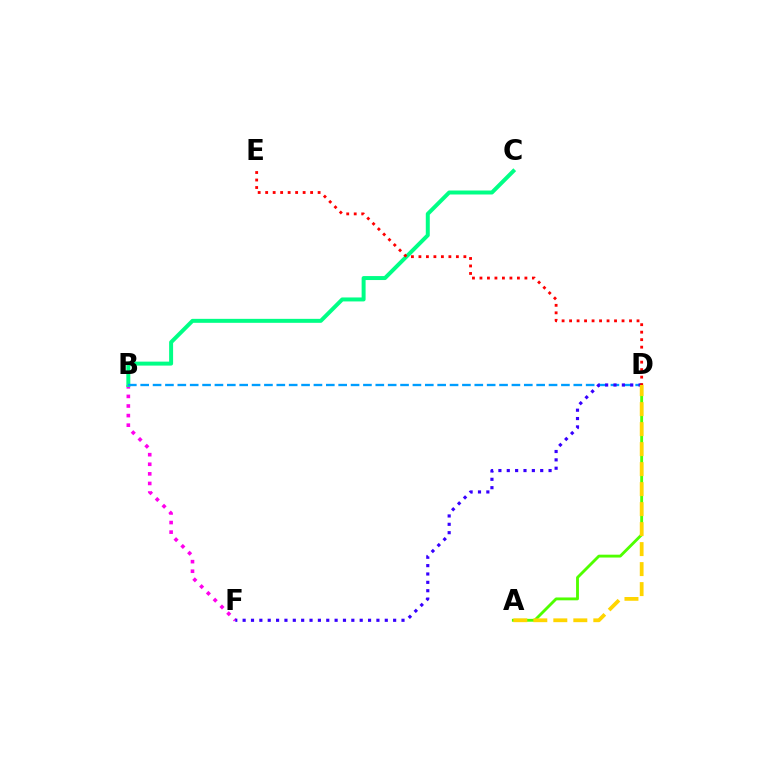{('B', 'F'): [{'color': '#ff00ed', 'line_style': 'dotted', 'thickness': 2.61}], ('A', 'D'): [{'color': '#4fff00', 'line_style': 'solid', 'thickness': 2.06}, {'color': '#ffd500', 'line_style': 'dashed', 'thickness': 2.72}], ('B', 'C'): [{'color': '#00ff86', 'line_style': 'solid', 'thickness': 2.86}], ('B', 'D'): [{'color': '#009eff', 'line_style': 'dashed', 'thickness': 1.68}], ('D', 'F'): [{'color': '#3700ff', 'line_style': 'dotted', 'thickness': 2.27}], ('D', 'E'): [{'color': '#ff0000', 'line_style': 'dotted', 'thickness': 2.04}]}